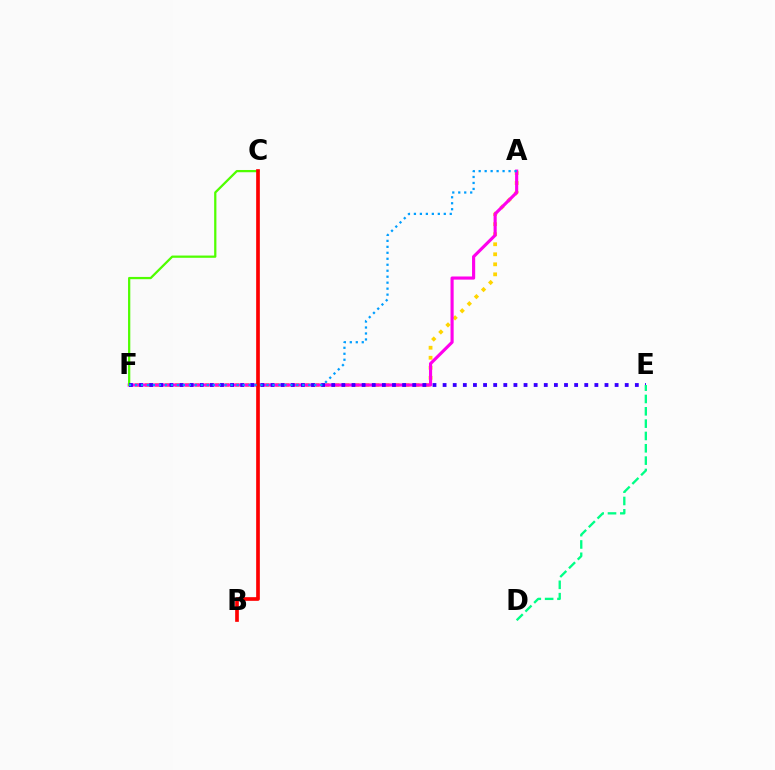{('A', 'F'): [{'color': '#ffd500', 'line_style': 'dotted', 'thickness': 2.72}, {'color': '#ff00ed', 'line_style': 'solid', 'thickness': 2.26}, {'color': '#009eff', 'line_style': 'dotted', 'thickness': 1.62}], ('C', 'F'): [{'color': '#4fff00', 'line_style': 'solid', 'thickness': 1.62}], ('E', 'F'): [{'color': '#3700ff', 'line_style': 'dotted', 'thickness': 2.75}], ('B', 'C'): [{'color': '#ff0000', 'line_style': 'solid', 'thickness': 2.65}], ('D', 'E'): [{'color': '#00ff86', 'line_style': 'dashed', 'thickness': 1.67}]}